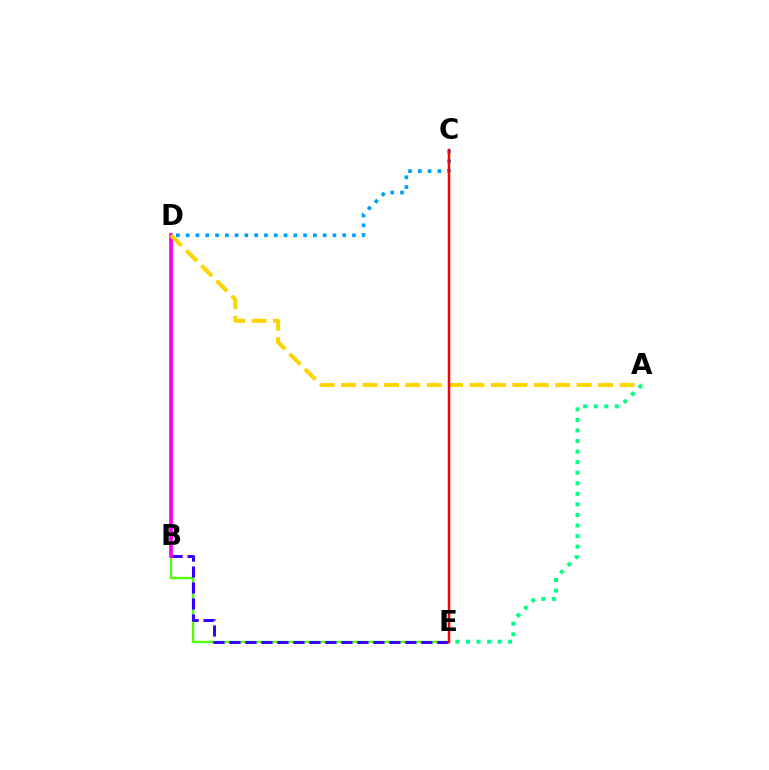{('A', 'E'): [{'color': '#00ff86', 'line_style': 'dotted', 'thickness': 2.87}], ('B', 'E'): [{'color': '#4fff00', 'line_style': 'solid', 'thickness': 1.67}, {'color': '#3700ff', 'line_style': 'dashed', 'thickness': 2.17}], ('B', 'D'): [{'color': '#ff00ed', 'line_style': 'solid', 'thickness': 2.69}], ('C', 'D'): [{'color': '#009eff', 'line_style': 'dotted', 'thickness': 2.66}], ('A', 'D'): [{'color': '#ffd500', 'line_style': 'dashed', 'thickness': 2.91}], ('C', 'E'): [{'color': '#ff0000', 'line_style': 'solid', 'thickness': 1.8}]}